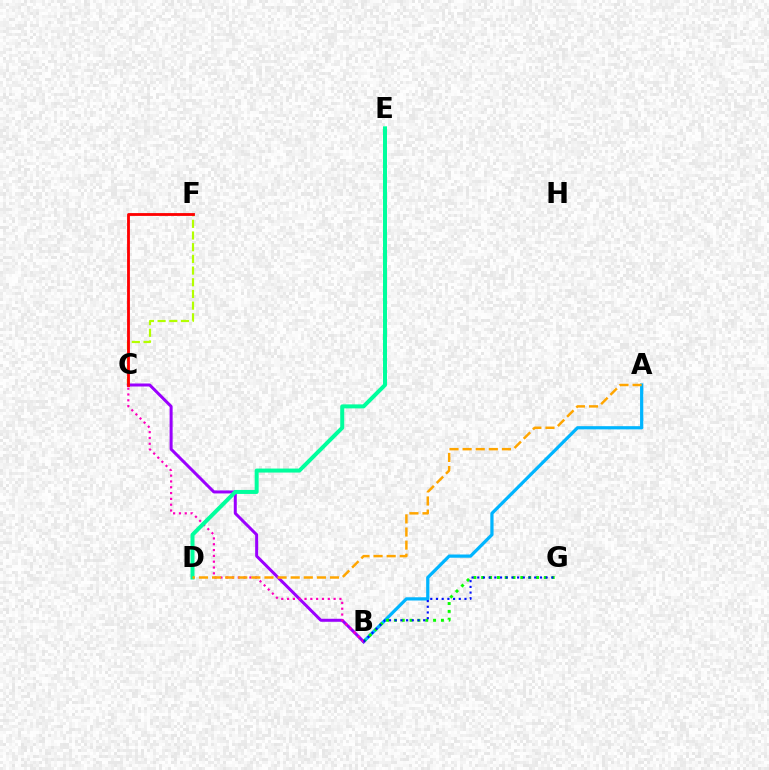{('A', 'B'): [{'color': '#00b5ff', 'line_style': 'solid', 'thickness': 2.32}], ('C', 'F'): [{'color': '#b3ff00', 'line_style': 'dashed', 'thickness': 1.59}, {'color': '#ff0000', 'line_style': 'solid', 'thickness': 2.03}], ('B', 'G'): [{'color': '#08ff00', 'line_style': 'dotted', 'thickness': 2.13}, {'color': '#0010ff', 'line_style': 'dotted', 'thickness': 1.55}], ('B', 'C'): [{'color': '#9b00ff', 'line_style': 'solid', 'thickness': 2.17}, {'color': '#ff00bd', 'line_style': 'dotted', 'thickness': 1.58}], ('D', 'E'): [{'color': '#00ff9d', 'line_style': 'solid', 'thickness': 2.88}], ('A', 'D'): [{'color': '#ffa500', 'line_style': 'dashed', 'thickness': 1.78}]}